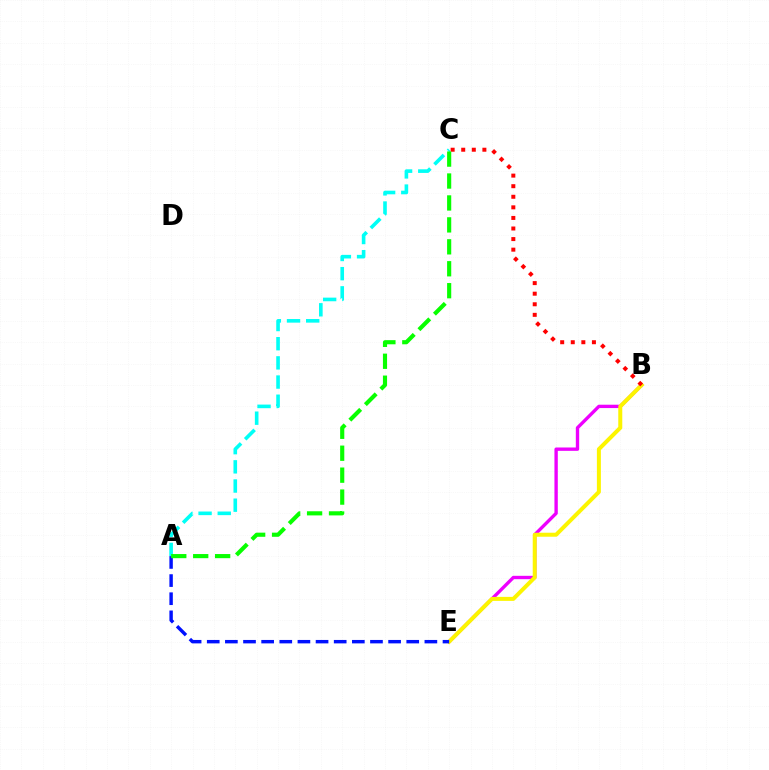{('B', 'E'): [{'color': '#ee00ff', 'line_style': 'solid', 'thickness': 2.42}, {'color': '#fcf500', 'line_style': 'solid', 'thickness': 2.89}], ('A', 'C'): [{'color': '#00fff6', 'line_style': 'dashed', 'thickness': 2.6}, {'color': '#08ff00', 'line_style': 'dashed', 'thickness': 2.98}], ('B', 'C'): [{'color': '#ff0000', 'line_style': 'dotted', 'thickness': 2.87}], ('A', 'E'): [{'color': '#0010ff', 'line_style': 'dashed', 'thickness': 2.46}]}